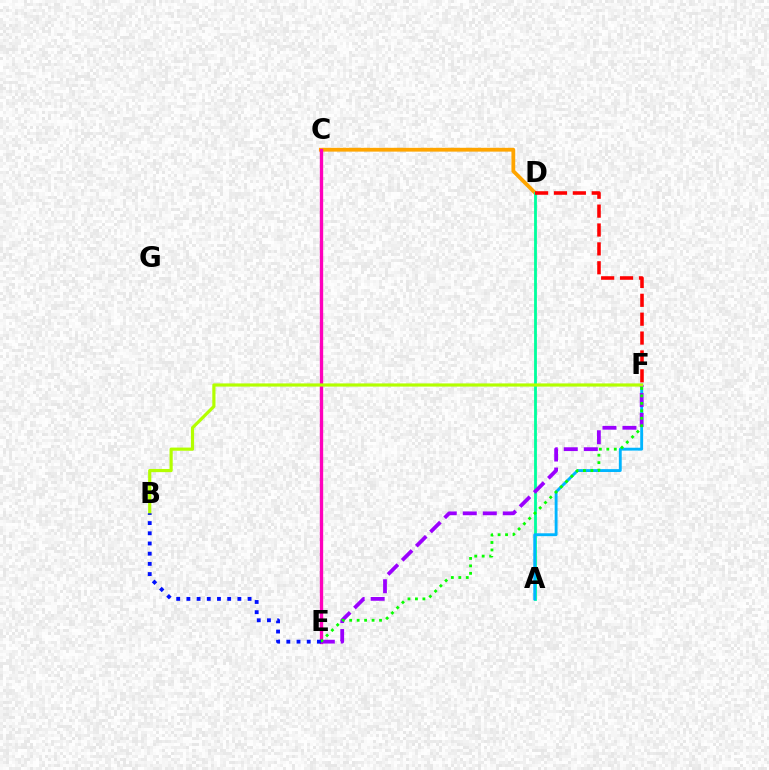{('C', 'D'): [{'color': '#ffa500', 'line_style': 'solid', 'thickness': 2.73}], ('A', 'D'): [{'color': '#00ff9d', 'line_style': 'solid', 'thickness': 2.03}], ('C', 'E'): [{'color': '#ff00bd', 'line_style': 'solid', 'thickness': 2.4}], ('A', 'F'): [{'color': '#00b5ff', 'line_style': 'solid', 'thickness': 2.07}], ('D', 'F'): [{'color': '#ff0000', 'line_style': 'dashed', 'thickness': 2.57}], ('E', 'F'): [{'color': '#9b00ff', 'line_style': 'dashed', 'thickness': 2.72}, {'color': '#08ff00', 'line_style': 'dotted', 'thickness': 2.03}], ('B', 'F'): [{'color': '#b3ff00', 'line_style': 'solid', 'thickness': 2.29}], ('B', 'E'): [{'color': '#0010ff', 'line_style': 'dotted', 'thickness': 2.77}]}